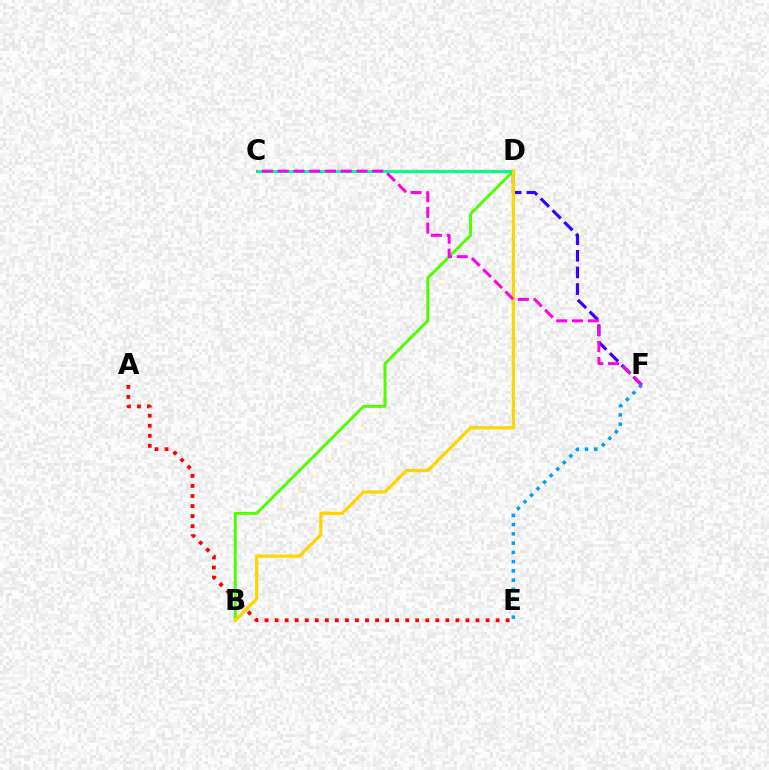{('B', 'D'): [{'color': '#4fff00', 'line_style': 'solid', 'thickness': 2.1}, {'color': '#ffd500', 'line_style': 'solid', 'thickness': 2.31}], ('C', 'D'): [{'color': '#00ff86', 'line_style': 'solid', 'thickness': 2.16}], ('D', 'F'): [{'color': '#3700ff', 'line_style': 'dashed', 'thickness': 2.26}], ('E', 'F'): [{'color': '#009eff', 'line_style': 'dotted', 'thickness': 2.51}], ('C', 'F'): [{'color': '#ff00ed', 'line_style': 'dashed', 'thickness': 2.14}], ('A', 'E'): [{'color': '#ff0000', 'line_style': 'dotted', 'thickness': 2.73}]}